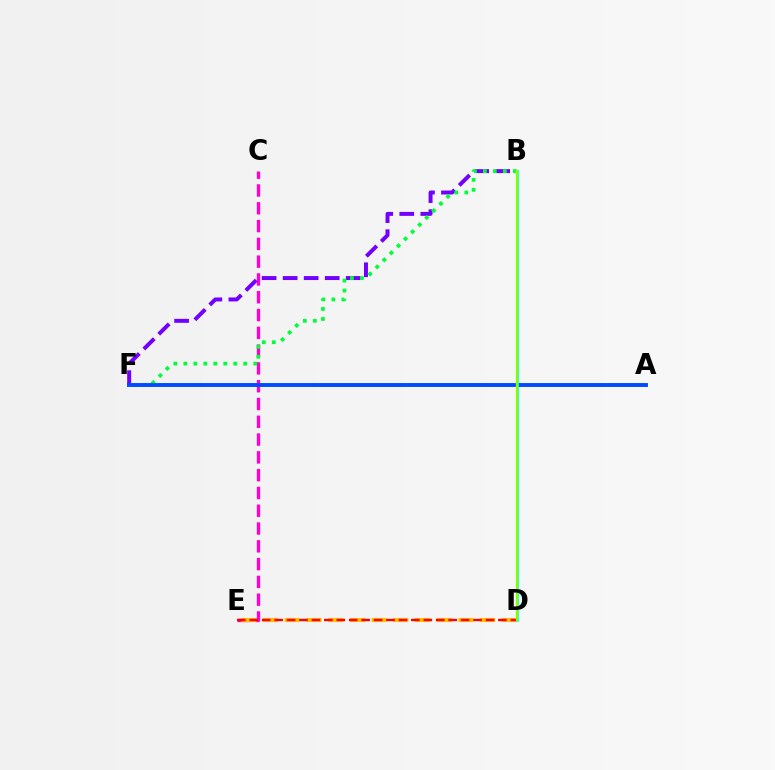{('C', 'E'): [{'color': '#ff00cf', 'line_style': 'dashed', 'thickness': 2.42}], ('B', 'F'): [{'color': '#7200ff', 'line_style': 'dashed', 'thickness': 2.86}, {'color': '#00ff39', 'line_style': 'dotted', 'thickness': 2.71}], ('D', 'E'): [{'color': '#ffbd00', 'line_style': 'dashed', 'thickness': 2.95}, {'color': '#ff0000', 'line_style': 'dashed', 'thickness': 1.69}], ('A', 'F'): [{'color': '#004bff', 'line_style': 'solid', 'thickness': 2.8}], ('B', 'D'): [{'color': '#00fff6', 'line_style': 'solid', 'thickness': 1.97}, {'color': '#84ff00', 'line_style': 'solid', 'thickness': 1.65}]}